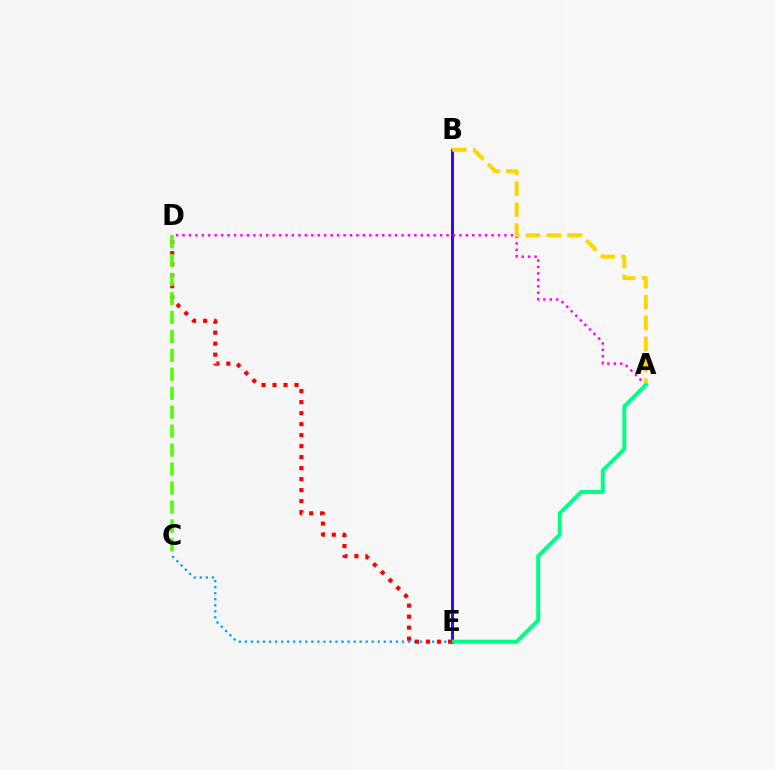{('B', 'E'): [{'color': '#3700ff', 'line_style': 'solid', 'thickness': 2.12}], ('A', 'D'): [{'color': '#ff00ed', 'line_style': 'dotted', 'thickness': 1.75}], ('A', 'B'): [{'color': '#ffd500', 'line_style': 'dashed', 'thickness': 2.84}], ('A', 'E'): [{'color': '#00ff86', 'line_style': 'solid', 'thickness': 2.85}], ('C', 'E'): [{'color': '#009eff', 'line_style': 'dotted', 'thickness': 1.64}], ('D', 'E'): [{'color': '#ff0000', 'line_style': 'dotted', 'thickness': 2.99}], ('C', 'D'): [{'color': '#4fff00', 'line_style': 'dashed', 'thickness': 2.57}]}